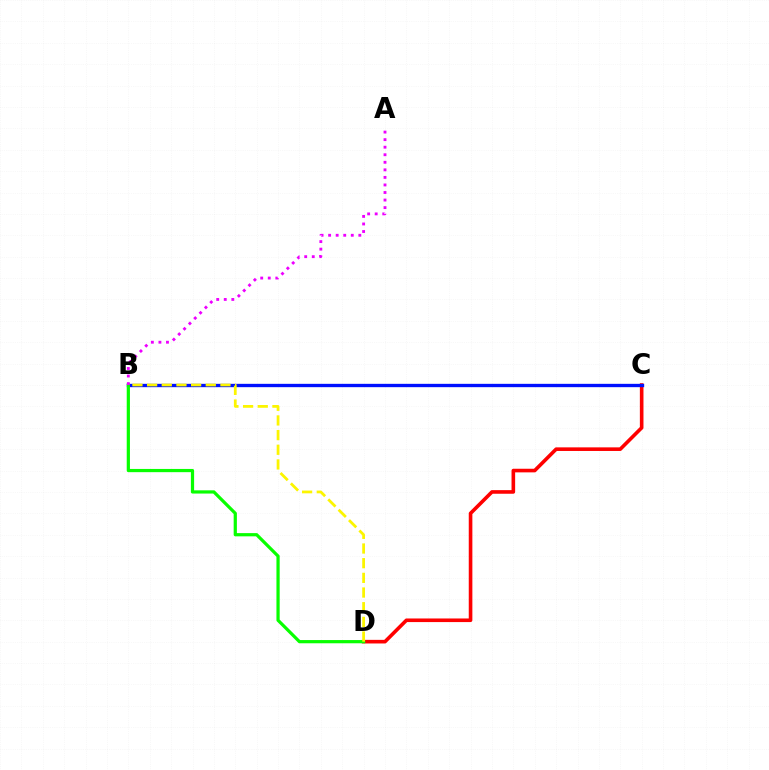{('B', 'C'): [{'color': '#00fff6', 'line_style': 'solid', 'thickness': 1.82}, {'color': '#0010ff', 'line_style': 'solid', 'thickness': 2.4}], ('C', 'D'): [{'color': '#ff0000', 'line_style': 'solid', 'thickness': 2.6}], ('B', 'D'): [{'color': '#08ff00', 'line_style': 'solid', 'thickness': 2.32}, {'color': '#fcf500', 'line_style': 'dashed', 'thickness': 1.99}], ('A', 'B'): [{'color': '#ee00ff', 'line_style': 'dotted', 'thickness': 2.05}]}